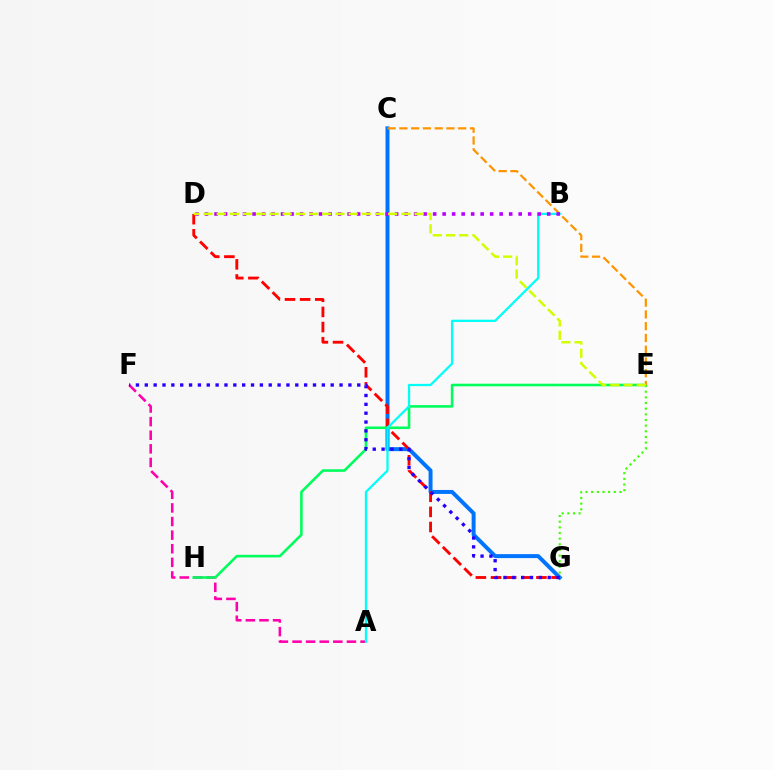{('C', 'G'): [{'color': '#0074ff', 'line_style': 'solid', 'thickness': 2.86}], ('D', 'G'): [{'color': '#ff0000', 'line_style': 'dashed', 'thickness': 2.06}], ('A', 'F'): [{'color': '#ff00ac', 'line_style': 'dashed', 'thickness': 1.85}], ('E', 'H'): [{'color': '#00ff5c', 'line_style': 'solid', 'thickness': 1.87}], ('E', 'G'): [{'color': '#3dff00', 'line_style': 'dotted', 'thickness': 1.54}], ('C', 'E'): [{'color': '#ff9400', 'line_style': 'dashed', 'thickness': 1.6}], ('F', 'G'): [{'color': '#2500ff', 'line_style': 'dotted', 'thickness': 2.41}], ('A', 'B'): [{'color': '#00fff6', 'line_style': 'solid', 'thickness': 1.63}], ('B', 'D'): [{'color': '#b900ff', 'line_style': 'dotted', 'thickness': 2.58}], ('D', 'E'): [{'color': '#d1ff00', 'line_style': 'dashed', 'thickness': 1.79}]}